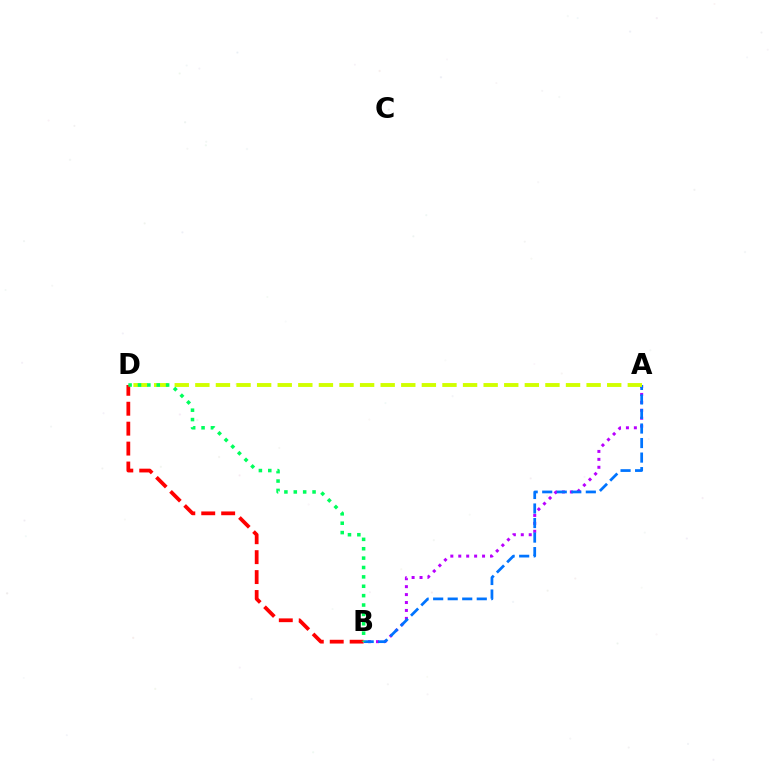{('A', 'B'): [{'color': '#b900ff', 'line_style': 'dotted', 'thickness': 2.16}, {'color': '#0074ff', 'line_style': 'dashed', 'thickness': 1.97}], ('B', 'D'): [{'color': '#ff0000', 'line_style': 'dashed', 'thickness': 2.71}, {'color': '#00ff5c', 'line_style': 'dotted', 'thickness': 2.55}], ('A', 'D'): [{'color': '#d1ff00', 'line_style': 'dashed', 'thickness': 2.8}]}